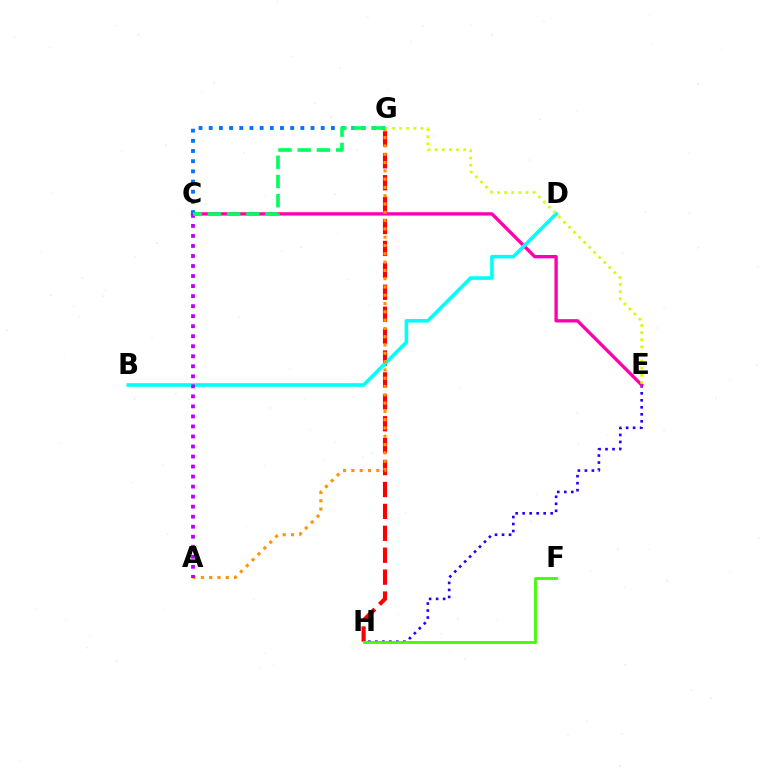{('E', 'H'): [{'color': '#2500ff', 'line_style': 'dotted', 'thickness': 1.9}], ('G', 'H'): [{'color': '#ff0000', 'line_style': 'dashed', 'thickness': 2.98}], ('C', 'E'): [{'color': '#ff00ac', 'line_style': 'solid', 'thickness': 2.4}], ('B', 'D'): [{'color': '#00fff6', 'line_style': 'solid', 'thickness': 2.59}], ('F', 'H'): [{'color': '#3dff00', 'line_style': 'solid', 'thickness': 2.01}], ('A', 'G'): [{'color': '#ff9400', 'line_style': 'dotted', 'thickness': 2.25}], ('A', 'C'): [{'color': '#b900ff', 'line_style': 'dotted', 'thickness': 2.72}], ('C', 'G'): [{'color': '#0074ff', 'line_style': 'dotted', 'thickness': 2.77}, {'color': '#00ff5c', 'line_style': 'dashed', 'thickness': 2.61}], ('E', 'G'): [{'color': '#d1ff00', 'line_style': 'dotted', 'thickness': 1.93}]}